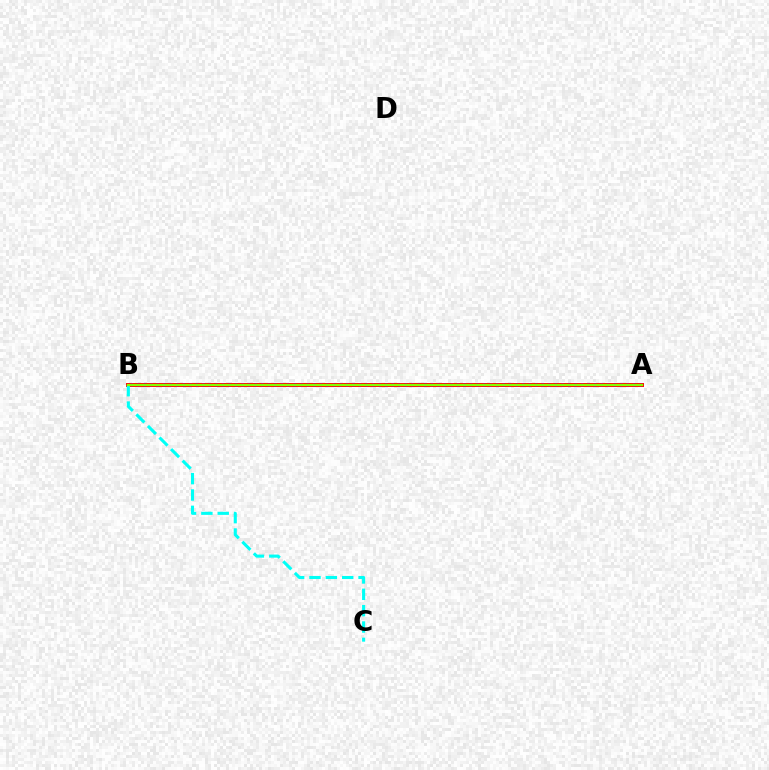{('A', 'B'): [{'color': '#ff0000', 'line_style': 'solid', 'thickness': 2.83}, {'color': '#7200ff', 'line_style': 'dotted', 'thickness': 1.77}, {'color': '#84ff00', 'line_style': 'solid', 'thickness': 1.6}], ('B', 'C'): [{'color': '#00fff6', 'line_style': 'dashed', 'thickness': 2.22}]}